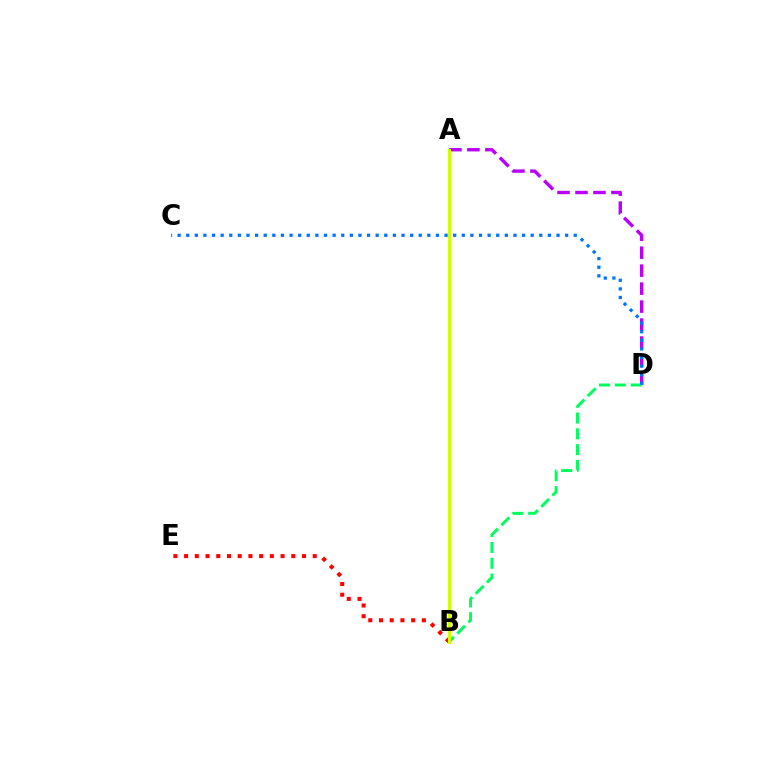{('B', 'D'): [{'color': '#00ff5c', 'line_style': 'dashed', 'thickness': 2.15}], ('B', 'E'): [{'color': '#ff0000', 'line_style': 'dotted', 'thickness': 2.91}], ('A', 'D'): [{'color': '#b900ff', 'line_style': 'dashed', 'thickness': 2.44}], ('C', 'D'): [{'color': '#0074ff', 'line_style': 'dotted', 'thickness': 2.34}], ('A', 'B'): [{'color': '#d1ff00', 'line_style': 'solid', 'thickness': 2.27}]}